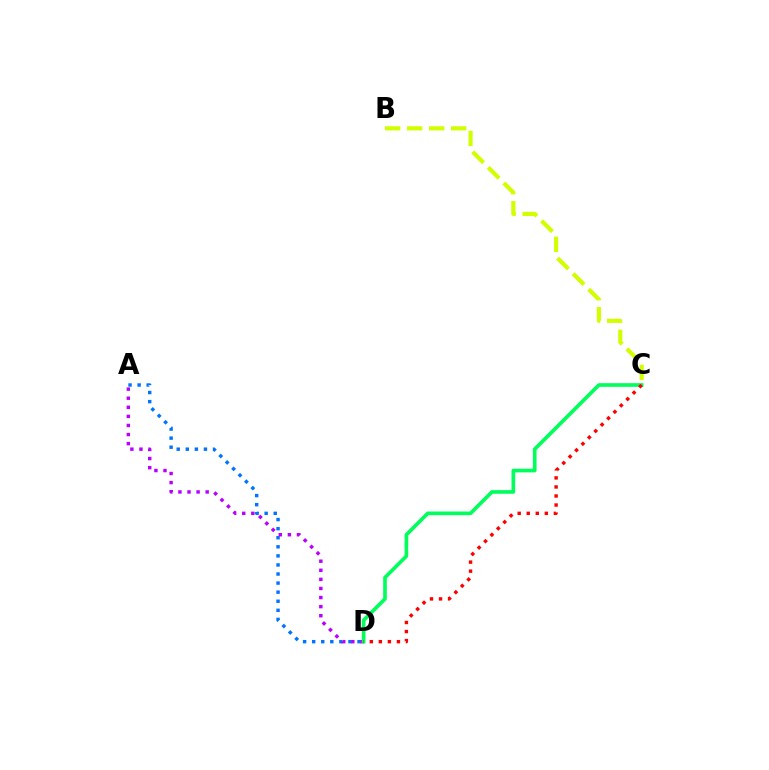{('A', 'D'): [{'color': '#0074ff', 'line_style': 'dotted', 'thickness': 2.47}, {'color': '#b900ff', 'line_style': 'dotted', 'thickness': 2.47}], ('B', 'C'): [{'color': '#d1ff00', 'line_style': 'dashed', 'thickness': 2.99}], ('C', 'D'): [{'color': '#00ff5c', 'line_style': 'solid', 'thickness': 2.64}, {'color': '#ff0000', 'line_style': 'dotted', 'thickness': 2.46}]}